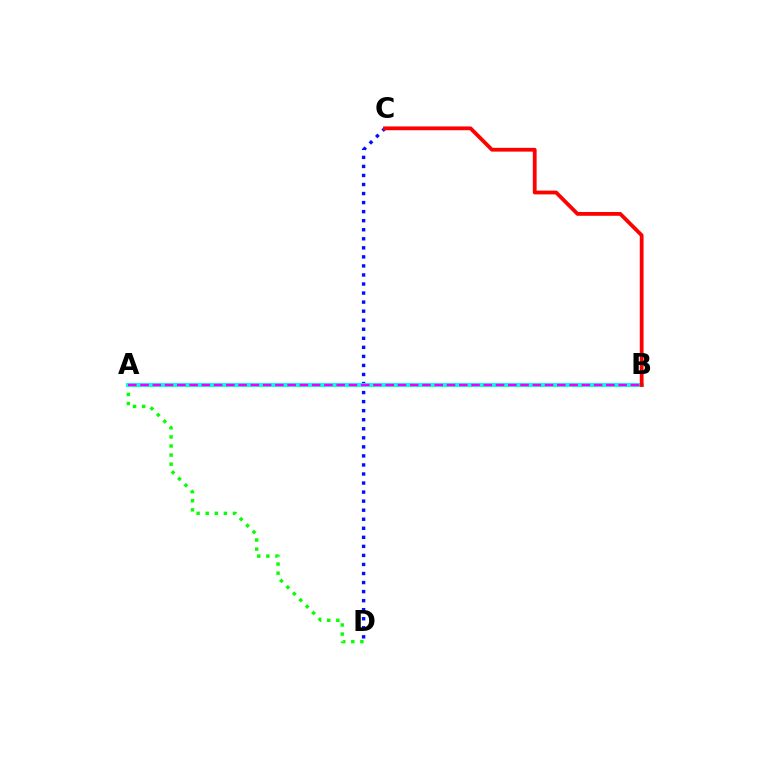{('A', 'D'): [{'color': '#08ff00', 'line_style': 'dotted', 'thickness': 2.47}], ('A', 'B'): [{'color': '#fcf500', 'line_style': 'dashed', 'thickness': 2.51}, {'color': '#00fff6', 'line_style': 'solid', 'thickness': 2.85}, {'color': '#ee00ff', 'line_style': 'dashed', 'thickness': 1.67}], ('C', 'D'): [{'color': '#0010ff', 'line_style': 'dotted', 'thickness': 2.46}], ('B', 'C'): [{'color': '#ff0000', 'line_style': 'solid', 'thickness': 2.73}]}